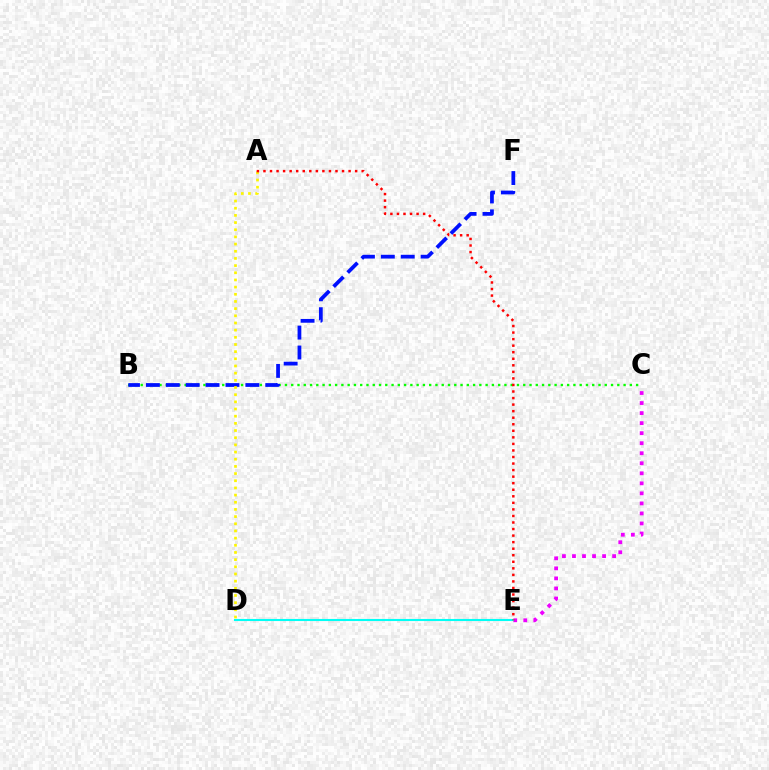{('C', 'E'): [{'color': '#ee00ff', 'line_style': 'dotted', 'thickness': 2.73}], ('B', 'C'): [{'color': '#08ff00', 'line_style': 'dotted', 'thickness': 1.7}], ('D', 'E'): [{'color': '#00fff6', 'line_style': 'solid', 'thickness': 1.51}], ('B', 'F'): [{'color': '#0010ff', 'line_style': 'dashed', 'thickness': 2.7}], ('A', 'D'): [{'color': '#fcf500', 'line_style': 'dotted', 'thickness': 1.95}], ('A', 'E'): [{'color': '#ff0000', 'line_style': 'dotted', 'thickness': 1.78}]}